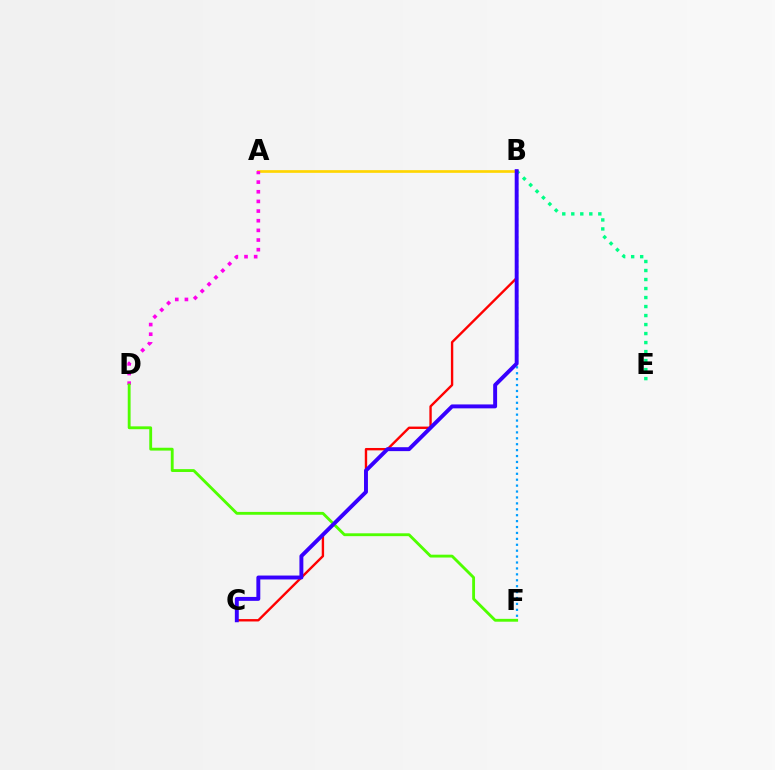{('A', 'B'): [{'color': '#ffd500', 'line_style': 'solid', 'thickness': 1.93}], ('A', 'D'): [{'color': '#ff00ed', 'line_style': 'dotted', 'thickness': 2.62}], ('B', 'C'): [{'color': '#ff0000', 'line_style': 'solid', 'thickness': 1.71}, {'color': '#3700ff', 'line_style': 'solid', 'thickness': 2.82}], ('B', 'E'): [{'color': '#00ff86', 'line_style': 'dotted', 'thickness': 2.45}], ('B', 'F'): [{'color': '#009eff', 'line_style': 'dotted', 'thickness': 1.61}], ('D', 'F'): [{'color': '#4fff00', 'line_style': 'solid', 'thickness': 2.05}]}